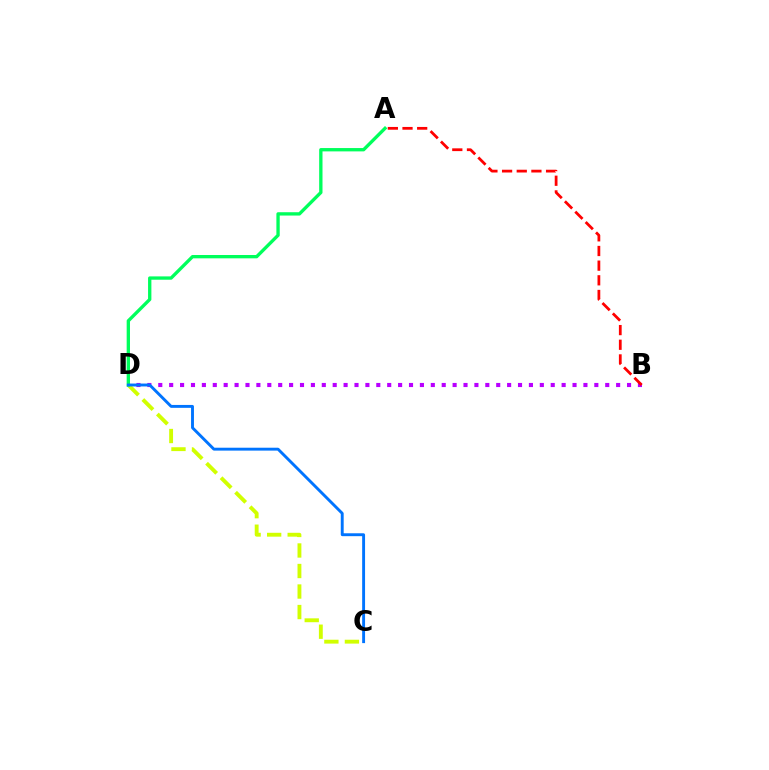{('B', 'D'): [{'color': '#b900ff', 'line_style': 'dotted', 'thickness': 2.96}], ('A', 'B'): [{'color': '#ff0000', 'line_style': 'dashed', 'thickness': 1.99}], ('C', 'D'): [{'color': '#d1ff00', 'line_style': 'dashed', 'thickness': 2.79}, {'color': '#0074ff', 'line_style': 'solid', 'thickness': 2.09}], ('A', 'D'): [{'color': '#00ff5c', 'line_style': 'solid', 'thickness': 2.4}]}